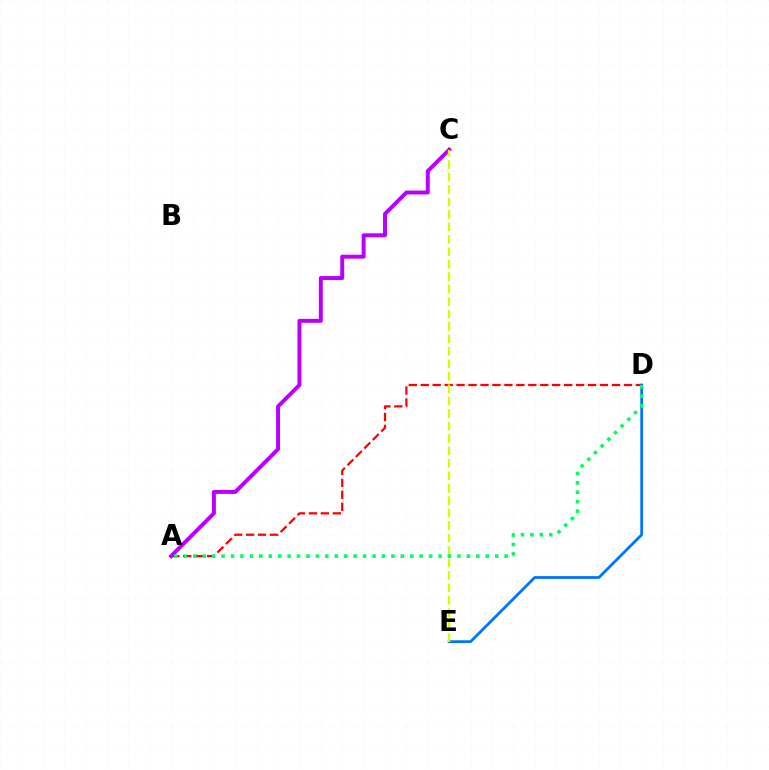{('A', 'D'): [{'color': '#ff0000', 'line_style': 'dashed', 'thickness': 1.62}, {'color': '#00ff5c', 'line_style': 'dotted', 'thickness': 2.56}], ('A', 'C'): [{'color': '#b900ff', 'line_style': 'solid', 'thickness': 2.85}], ('D', 'E'): [{'color': '#0074ff', 'line_style': 'solid', 'thickness': 2.0}], ('C', 'E'): [{'color': '#d1ff00', 'line_style': 'dashed', 'thickness': 1.69}]}